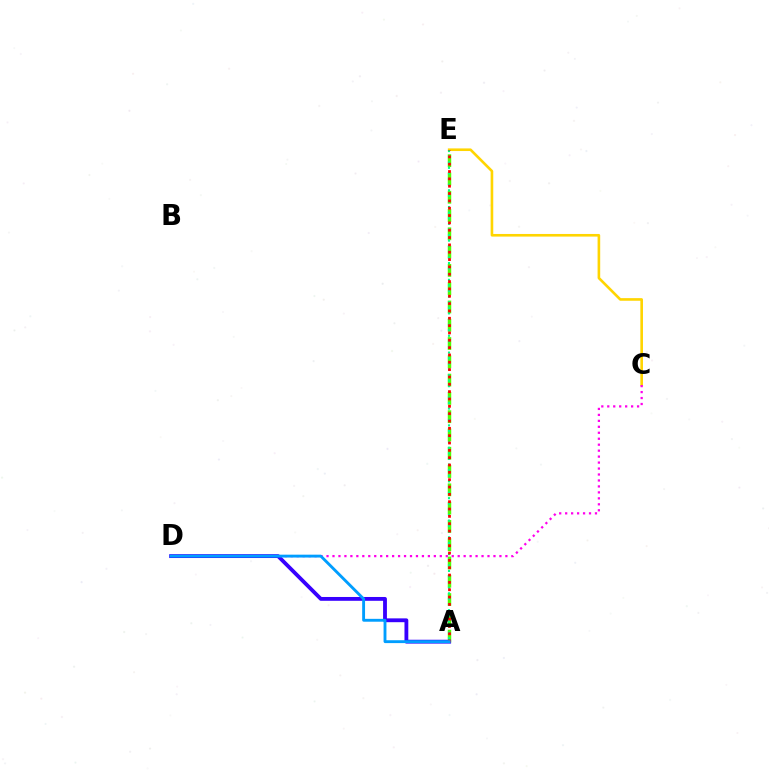{('C', 'E'): [{'color': '#ffd500', 'line_style': 'solid', 'thickness': 1.89}], ('A', 'E'): [{'color': '#4fff00', 'line_style': 'dashed', 'thickness': 2.48}, {'color': '#00ff86', 'line_style': 'dotted', 'thickness': 1.52}, {'color': '#ff0000', 'line_style': 'dotted', 'thickness': 1.99}], ('C', 'D'): [{'color': '#ff00ed', 'line_style': 'dotted', 'thickness': 1.62}], ('A', 'D'): [{'color': '#3700ff', 'line_style': 'solid', 'thickness': 2.75}, {'color': '#009eff', 'line_style': 'solid', 'thickness': 2.07}]}